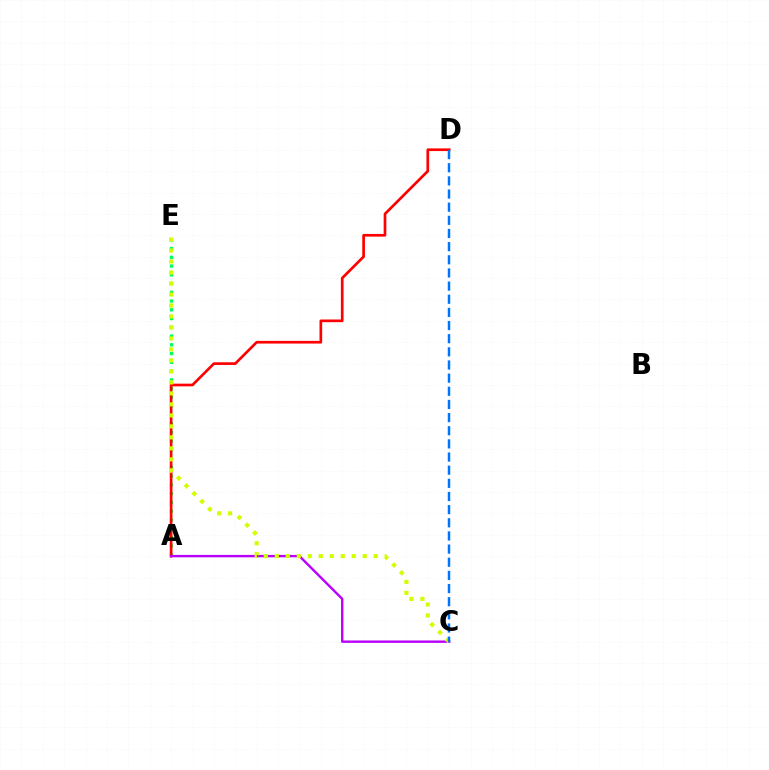{('A', 'E'): [{'color': '#00ff5c', 'line_style': 'dotted', 'thickness': 2.38}], ('A', 'D'): [{'color': '#ff0000', 'line_style': 'solid', 'thickness': 1.93}], ('A', 'C'): [{'color': '#b900ff', 'line_style': 'solid', 'thickness': 1.73}], ('C', 'E'): [{'color': '#d1ff00', 'line_style': 'dotted', 'thickness': 2.99}], ('C', 'D'): [{'color': '#0074ff', 'line_style': 'dashed', 'thickness': 1.79}]}